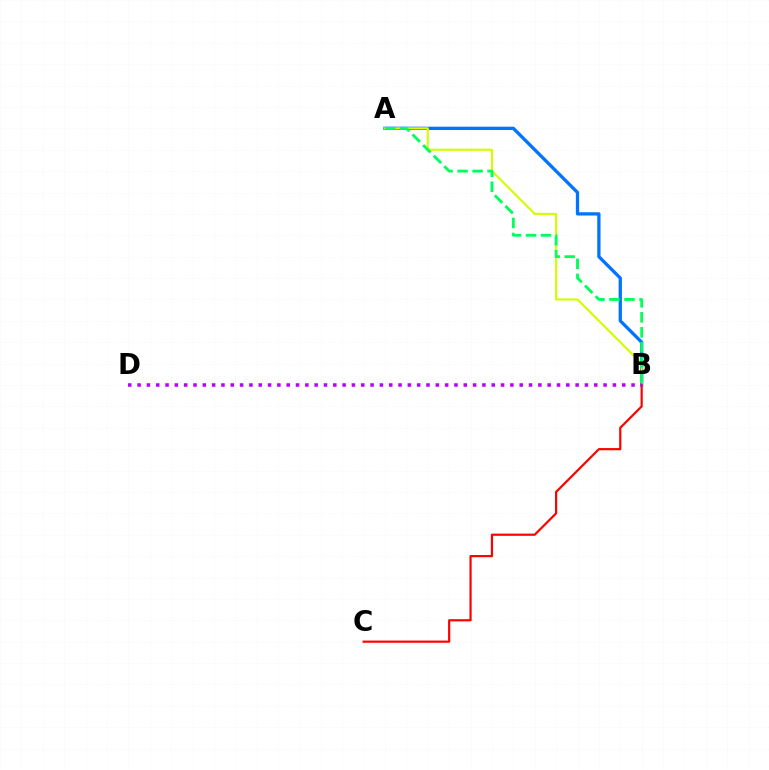{('A', 'B'): [{'color': '#0074ff', 'line_style': 'solid', 'thickness': 2.37}, {'color': '#d1ff00', 'line_style': 'solid', 'thickness': 1.53}, {'color': '#00ff5c', 'line_style': 'dashed', 'thickness': 2.04}], ('B', 'C'): [{'color': '#ff0000', 'line_style': 'solid', 'thickness': 1.58}], ('B', 'D'): [{'color': '#b900ff', 'line_style': 'dotted', 'thickness': 2.53}]}